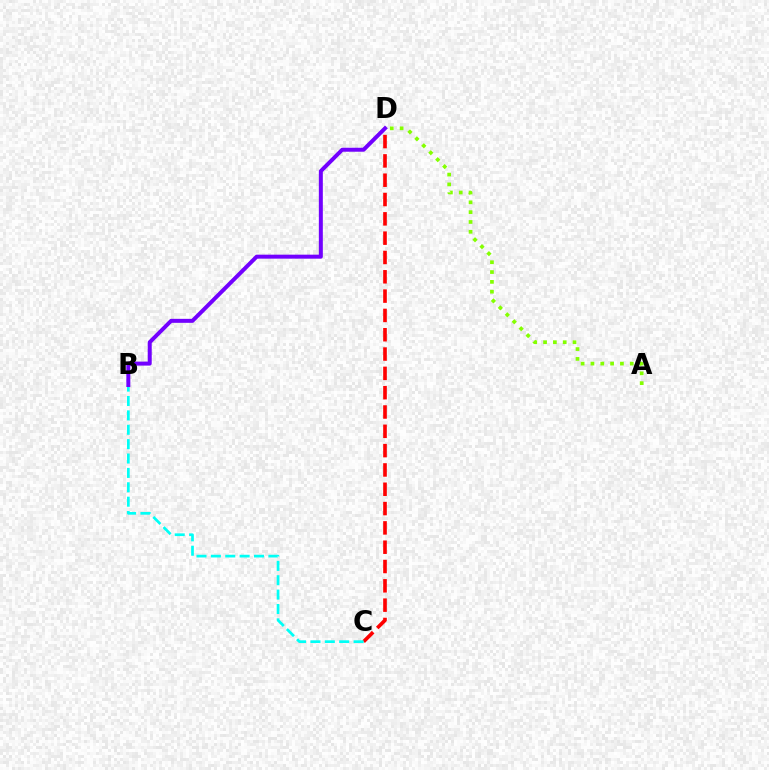{('C', 'D'): [{'color': '#ff0000', 'line_style': 'dashed', 'thickness': 2.62}], ('B', 'C'): [{'color': '#00fff6', 'line_style': 'dashed', 'thickness': 1.95}], ('B', 'D'): [{'color': '#7200ff', 'line_style': 'solid', 'thickness': 2.87}], ('A', 'D'): [{'color': '#84ff00', 'line_style': 'dotted', 'thickness': 2.67}]}